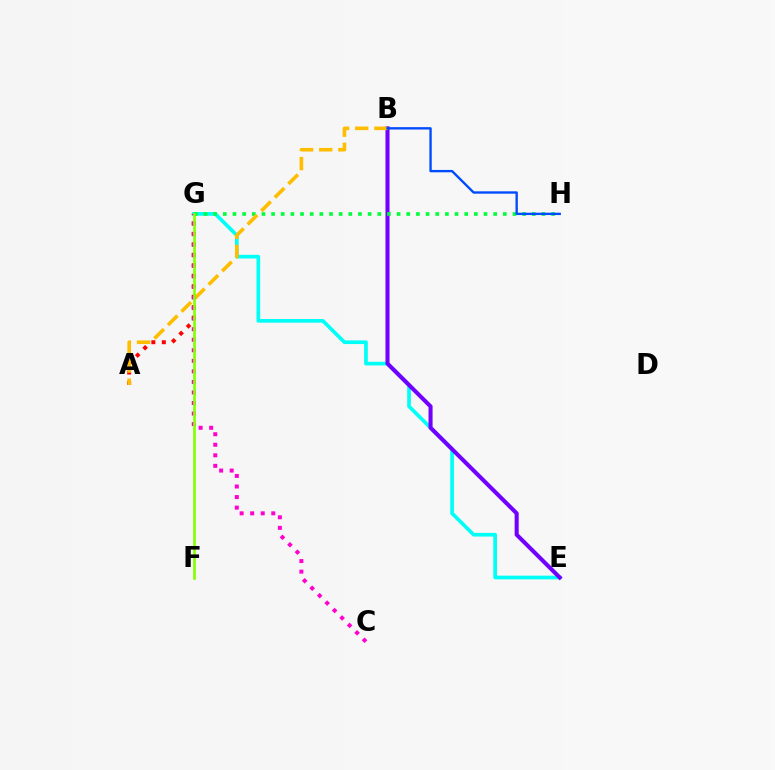{('A', 'G'): [{'color': '#ff0000', 'line_style': 'dotted', 'thickness': 2.85}], ('E', 'G'): [{'color': '#00fff6', 'line_style': 'solid', 'thickness': 2.64}], ('B', 'E'): [{'color': '#7200ff', 'line_style': 'solid', 'thickness': 2.93}], ('G', 'H'): [{'color': '#00ff39', 'line_style': 'dotted', 'thickness': 2.62}], ('A', 'B'): [{'color': '#ffbd00', 'line_style': 'dashed', 'thickness': 2.6}], ('B', 'H'): [{'color': '#004bff', 'line_style': 'solid', 'thickness': 1.7}], ('C', 'G'): [{'color': '#ff00cf', 'line_style': 'dotted', 'thickness': 2.87}], ('F', 'G'): [{'color': '#84ff00', 'line_style': 'solid', 'thickness': 1.9}]}